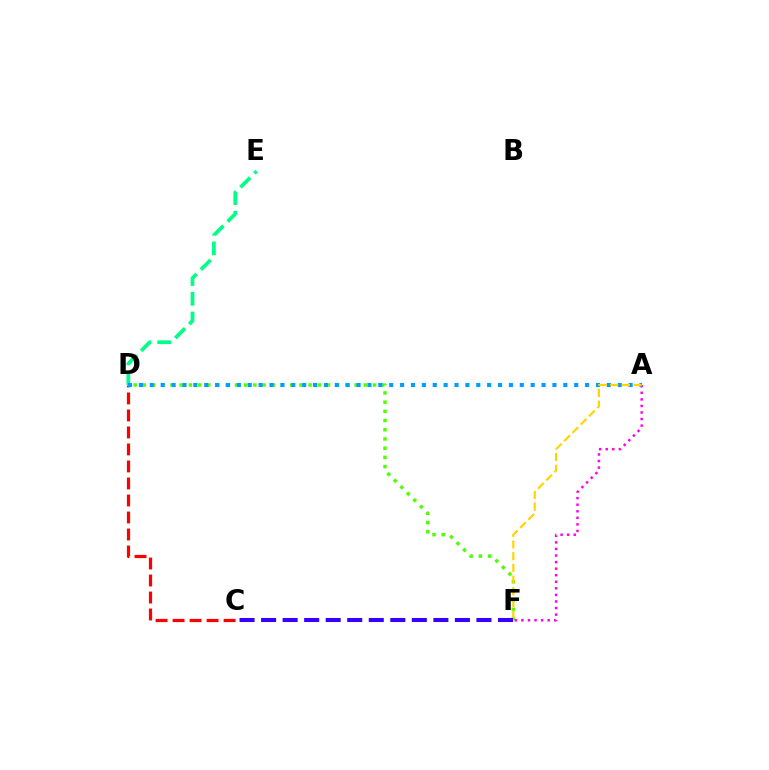{('D', 'F'): [{'color': '#4fff00', 'line_style': 'dotted', 'thickness': 2.5}], ('C', 'D'): [{'color': '#ff0000', 'line_style': 'dashed', 'thickness': 2.31}], ('A', 'F'): [{'color': '#ff00ed', 'line_style': 'dotted', 'thickness': 1.78}, {'color': '#ffd500', 'line_style': 'dashed', 'thickness': 1.59}], ('D', 'E'): [{'color': '#00ff86', 'line_style': 'dashed', 'thickness': 2.68}], ('A', 'D'): [{'color': '#009eff', 'line_style': 'dotted', 'thickness': 2.96}], ('C', 'F'): [{'color': '#3700ff', 'line_style': 'dashed', 'thickness': 2.93}]}